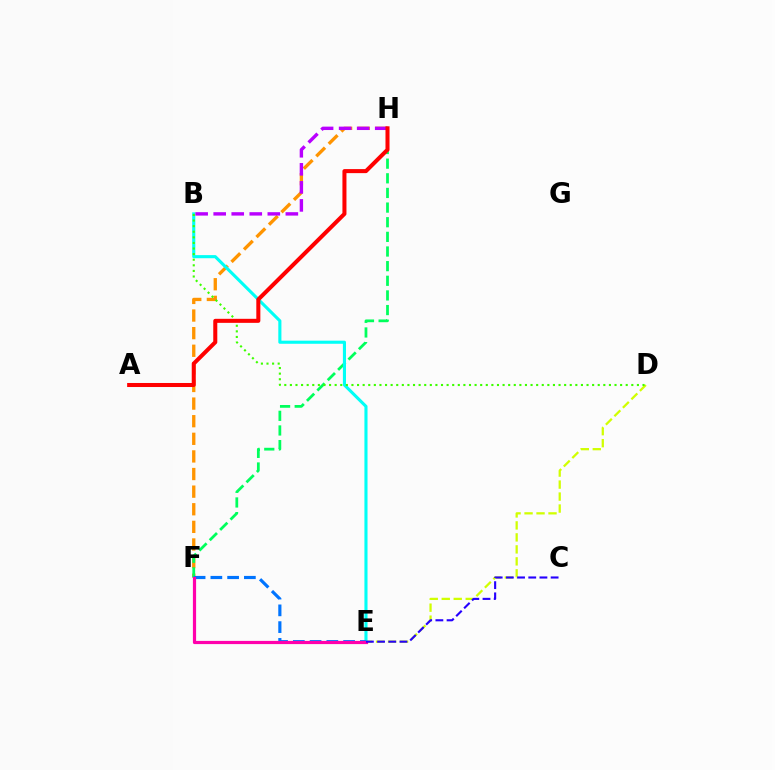{('F', 'H'): [{'color': '#ff9400', 'line_style': 'dashed', 'thickness': 2.39}, {'color': '#00ff5c', 'line_style': 'dashed', 'thickness': 1.99}], ('D', 'E'): [{'color': '#d1ff00', 'line_style': 'dashed', 'thickness': 1.63}], ('B', 'E'): [{'color': '#00fff6', 'line_style': 'solid', 'thickness': 2.23}], ('B', 'D'): [{'color': '#3dff00', 'line_style': 'dotted', 'thickness': 1.52}], ('E', 'F'): [{'color': '#0074ff', 'line_style': 'dashed', 'thickness': 2.28}, {'color': '#ff00ac', 'line_style': 'solid', 'thickness': 2.3}], ('B', 'H'): [{'color': '#b900ff', 'line_style': 'dashed', 'thickness': 2.45}], ('C', 'E'): [{'color': '#2500ff', 'line_style': 'dashed', 'thickness': 1.52}], ('A', 'H'): [{'color': '#ff0000', 'line_style': 'solid', 'thickness': 2.91}]}